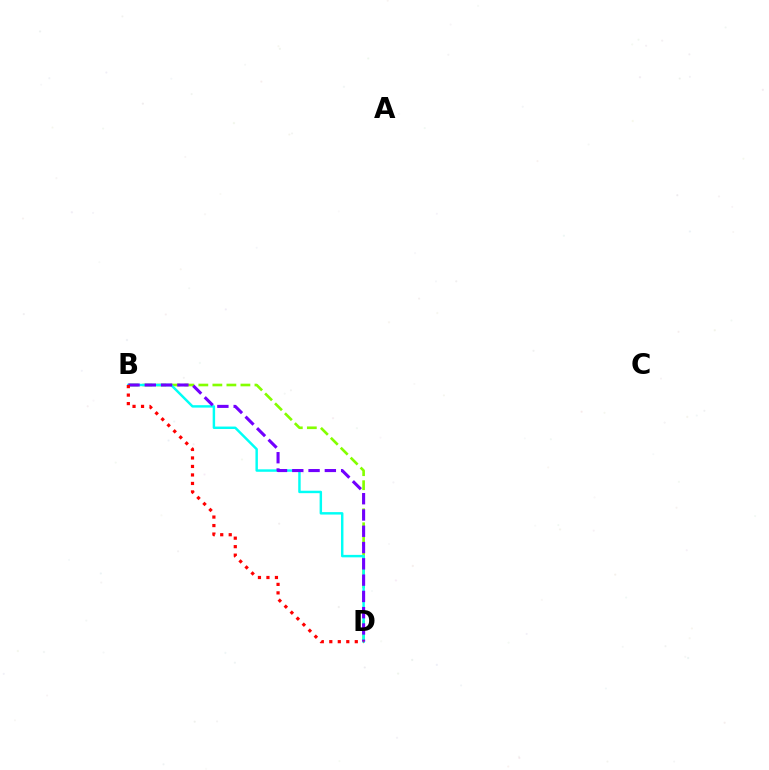{('B', 'D'): [{'color': '#84ff00', 'line_style': 'dashed', 'thickness': 1.91}, {'color': '#00fff6', 'line_style': 'solid', 'thickness': 1.76}, {'color': '#7200ff', 'line_style': 'dashed', 'thickness': 2.21}, {'color': '#ff0000', 'line_style': 'dotted', 'thickness': 2.31}]}